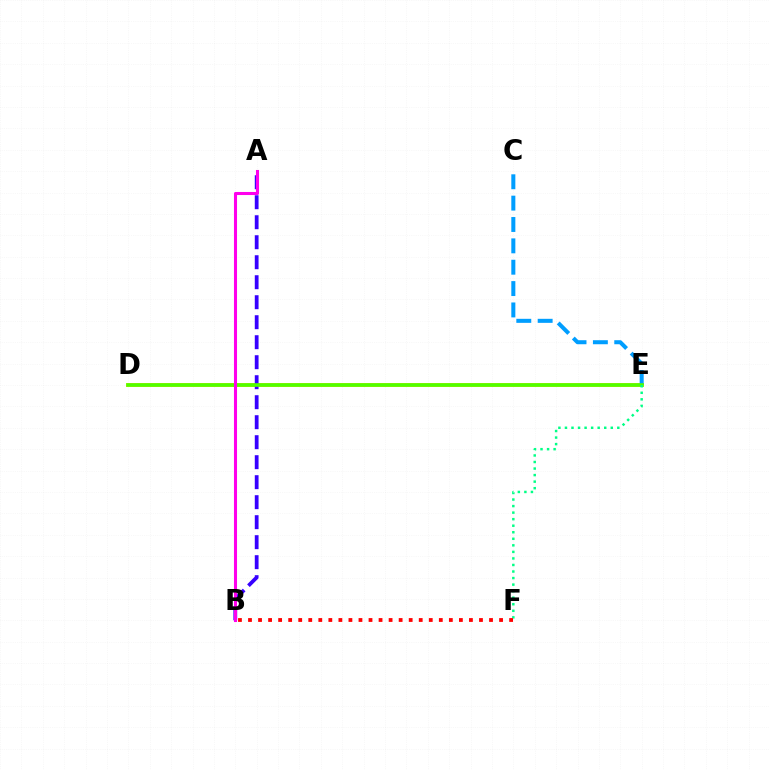{('D', 'E'): [{'color': '#ffd500', 'line_style': 'solid', 'thickness': 2.79}, {'color': '#4fff00', 'line_style': 'solid', 'thickness': 2.57}], ('A', 'B'): [{'color': '#3700ff', 'line_style': 'dashed', 'thickness': 2.72}, {'color': '#ff00ed', 'line_style': 'solid', 'thickness': 2.21}], ('C', 'E'): [{'color': '#009eff', 'line_style': 'dashed', 'thickness': 2.9}], ('E', 'F'): [{'color': '#00ff86', 'line_style': 'dotted', 'thickness': 1.78}], ('B', 'F'): [{'color': '#ff0000', 'line_style': 'dotted', 'thickness': 2.73}]}